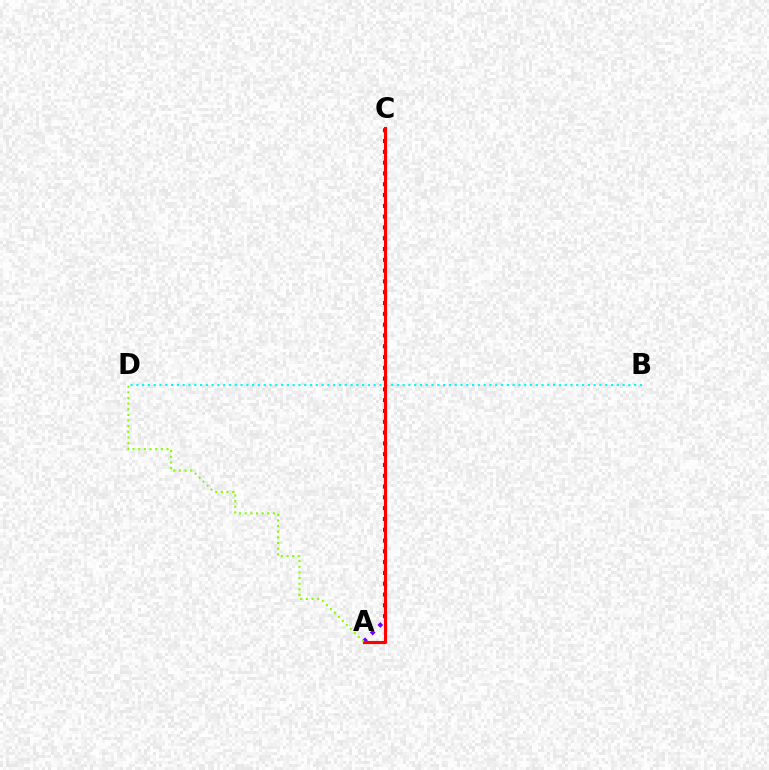{('A', 'C'): [{'color': '#7200ff', 'line_style': 'dotted', 'thickness': 2.93}, {'color': '#ff0000', 'line_style': 'solid', 'thickness': 2.25}], ('B', 'D'): [{'color': '#00fff6', 'line_style': 'dotted', 'thickness': 1.57}], ('A', 'D'): [{'color': '#84ff00', 'line_style': 'dotted', 'thickness': 1.53}]}